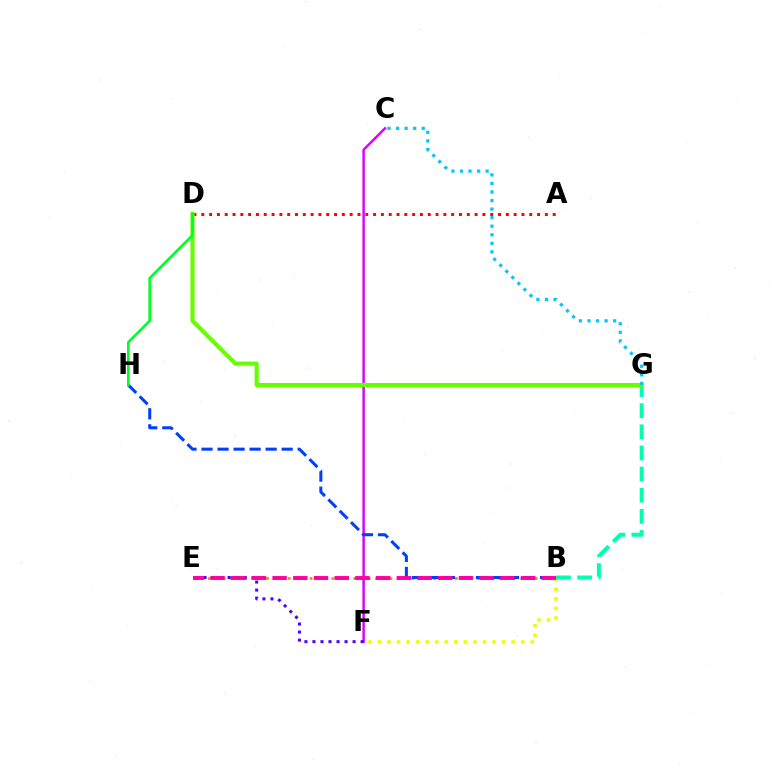{('B', 'E'): [{'color': '#ff8800', 'line_style': 'dotted', 'thickness': 1.97}, {'color': '#ff00a0', 'line_style': 'dashed', 'thickness': 2.81}], ('B', 'F'): [{'color': '#eeff00', 'line_style': 'dotted', 'thickness': 2.59}], ('A', 'D'): [{'color': '#ff0000', 'line_style': 'dotted', 'thickness': 2.12}], ('C', 'F'): [{'color': '#d600ff', 'line_style': 'solid', 'thickness': 1.75}], ('E', 'F'): [{'color': '#4f00ff', 'line_style': 'dotted', 'thickness': 2.18}], ('B', 'G'): [{'color': '#00ffaf', 'line_style': 'dashed', 'thickness': 2.87}], ('B', 'H'): [{'color': '#003fff', 'line_style': 'dashed', 'thickness': 2.18}], ('D', 'G'): [{'color': '#66ff00', 'line_style': 'solid', 'thickness': 2.97}], ('D', 'H'): [{'color': '#00ff27', 'line_style': 'solid', 'thickness': 1.91}], ('C', 'G'): [{'color': '#00c7ff', 'line_style': 'dotted', 'thickness': 2.33}]}